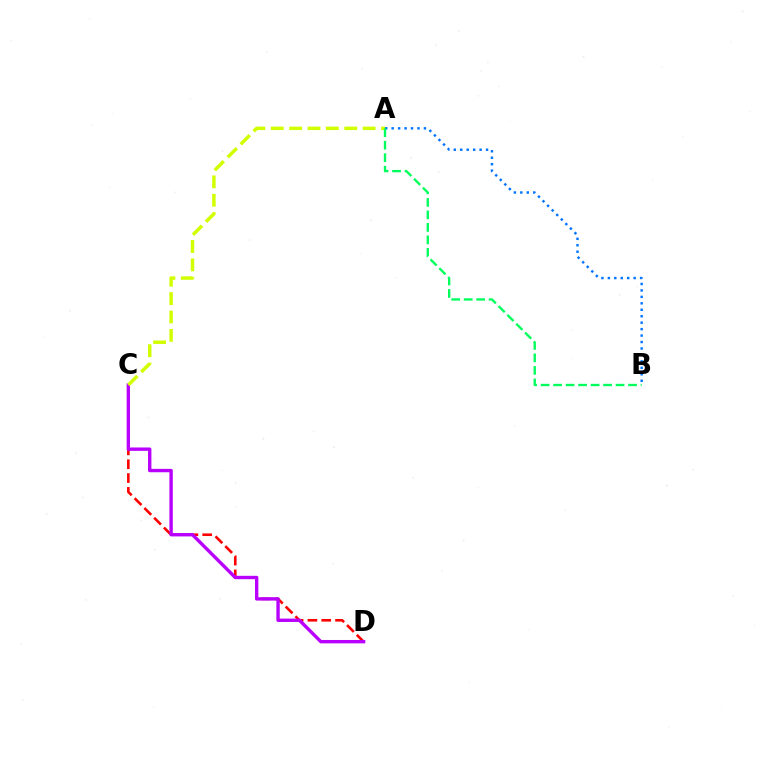{('C', 'D'): [{'color': '#ff0000', 'line_style': 'dashed', 'thickness': 1.88}, {'color': '#b900ff', 'line_style': 'solid', 'thickness': 2.43}], ('A', 'B'): [{'color': '#0074ff', 'line_style': 'dotted', 'thickness': 1.75}, {'color': '#00ff5c', 'line_style': 'dashed', 'thickness': 1.7}], ('A', 'C'): [{'color': '#d1ff00', 'line_style': 'dashed', 'thickness': 2.5}]}